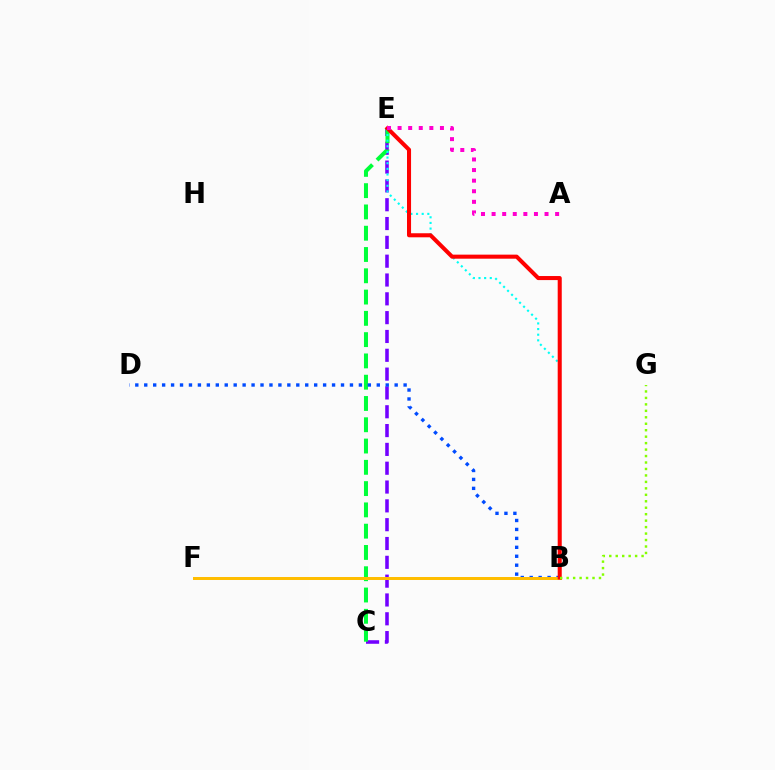{('C', 'E'): [{'color': '#7200ff', 'line_style': 'dashed', 'thickness': 2.56}, {'color': '#00ff39', 'line_style': 'dashed', 'thickness': 2.89}], ('B', 'D'): [{'color': '#004bff', 'line_style': 'dotted', 'thickness': 2.43}], ('B', 'E'): [{'color': '#00fff6', 'line_style': 'dotted', 'thickness': 1.53}, {'color': '#ff0000', 'line_style': 'solid', 'thickness': 2.92}], ('B', 'F'): [{'color': '#ffbd00', 'line_style': 'solid', 'thickness': 2.15}], ('B', 'G'): [{'color': '#84ff00', 'line_style': 'dotted', 'thickness': 1.76}], ('A', 'E'): [{'color': '#ff00cf', 'line_style': 'dotted', 'thickness': 2.88}]}